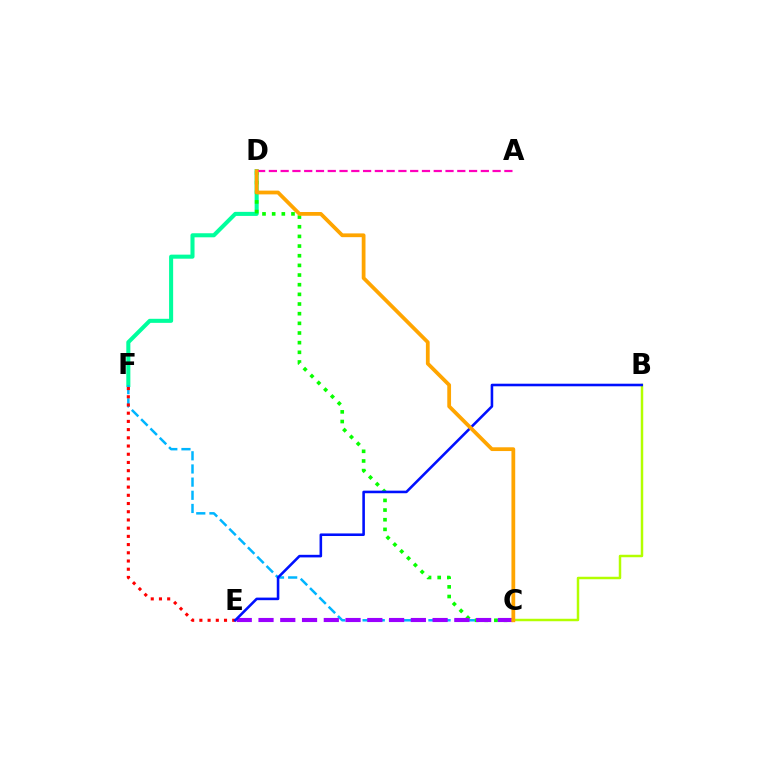{('D', 'F'): [{'color': '#00ff9d', 'line_style': 'solid', 'thickness': 2.92}], ('C', 'F'): [{'color': '#00b5ff', 'line_style': 'dashed', 'thickness': 1.79}], ('C', 'D'): [{'color': '#08ff00', 'line_style': 'dotted', 'thickness': 2.62}, {'color': '#ffa500', 'line_style': 'solid', 'thickness': 2.71}], ('A', 'D'): [{'color': '#ff00bd', 'line_style': 'dashed', 'thickness': 1.6}], ('E', 'F'): [{'color': '#ff0000', 'line_style': 'dotted', 'thickness': 2.23}], ('C', 'E'): [{'color': '#9b00ff', 'line_style': 'dashed', 'thickness': 2.96}], ('B', 'C'): [{'color': '#b3ff00', 'line_style': 'solid', 'thickness': 1.78}], ('B', 'E'): [{'color': '#0010ff', 'line_style': 'solid', 'thickness': 1.86}]}